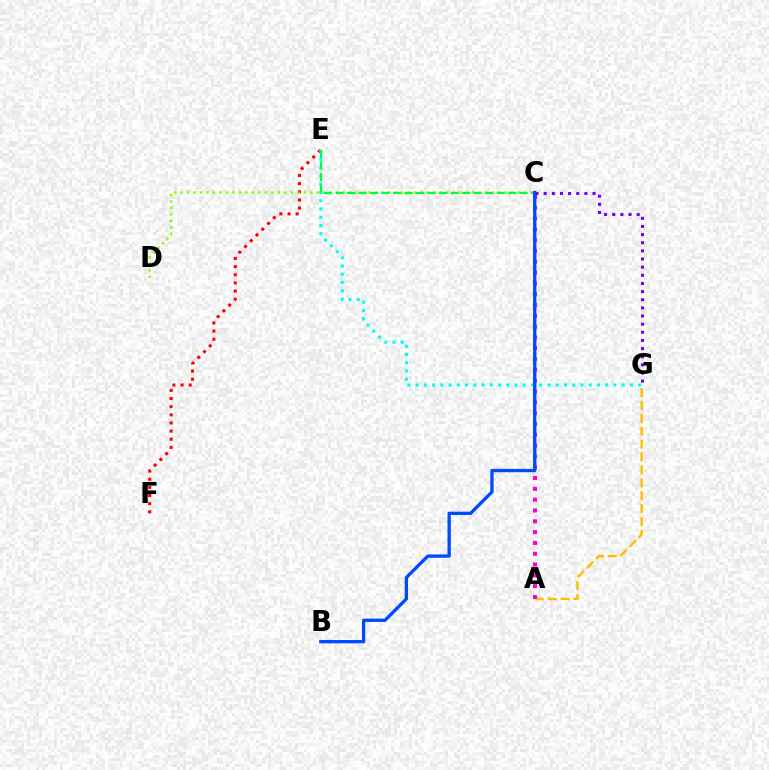{('E', 'F'): [{'color': '#ff0000', 'line_style': 'dotted', 'thickness': 2.21}], ('C', 'D'): [{'color': '#84ff00', 'line_style': 'dotted', 'thickness': 1.76}], ('A', 'G'): [{'color': '#ffbd00', 'line_style': 'dashed', 'thickness': 1.75}], ('E', 'G'): [{'color': '#00fff6', 'line_style': 'dotted', 'thickness': 2.24}], ('A', 'C'): [{'color': '#ff00cf', 'line_style': 'dotted', 'thickness': 2.94}], ('C', 'E'): [{'color': '#00ff39', 'line_style': 'dashed', 'thickness': 1.56}], ('B', 'C'): [{'color': '#004bff', 'line_style': 'solid', 'thickness': 2.38}], ('C', 'G'): [{'color': '#7200ff', 'line_style': 'dotted', 'thickness': 2.21}]}